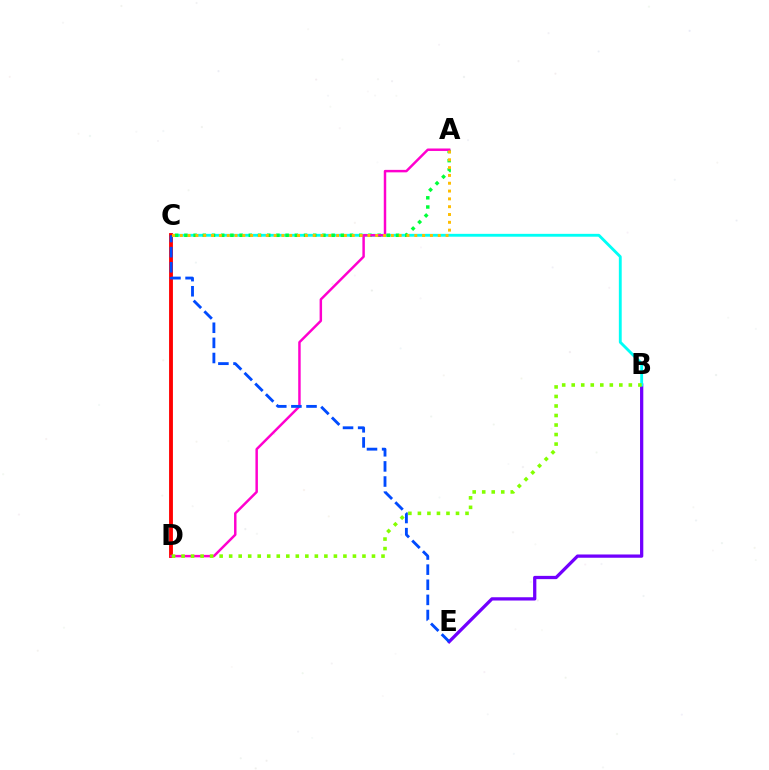{('B', 'E'): [{'color': '#7200ff', 'line_style': 'solid', 'thickness': 2.35}], ('B', 'C'): [{'color': '#00fff6', 'line_style': 'solid', 'thickness': 2.06}], ('C', 'D'): [{'color': '#ff0000', 'line_style': 'solid', 'thickness': 2.77}], ('A', 'C'): [{'color': '#00ff39', 'line_style': 'dotted', 'thickness': 2.5}, {'color': '#ffbd00', 'line_style': 'dotted', 'thickness': 2.12}], ('A', 'D'): [{'color': '#ff00cf', 'line_style': 'solid', 'thickness': 1.78}], ('C', 'E'): [{'color': '#004bff', 'line_style': 'dashed', 'thickness': 2.05}], ('B', 'D'): [{'color': '#84ff00', 'line_style': 'dotted', 'thickness': 2.59}]}